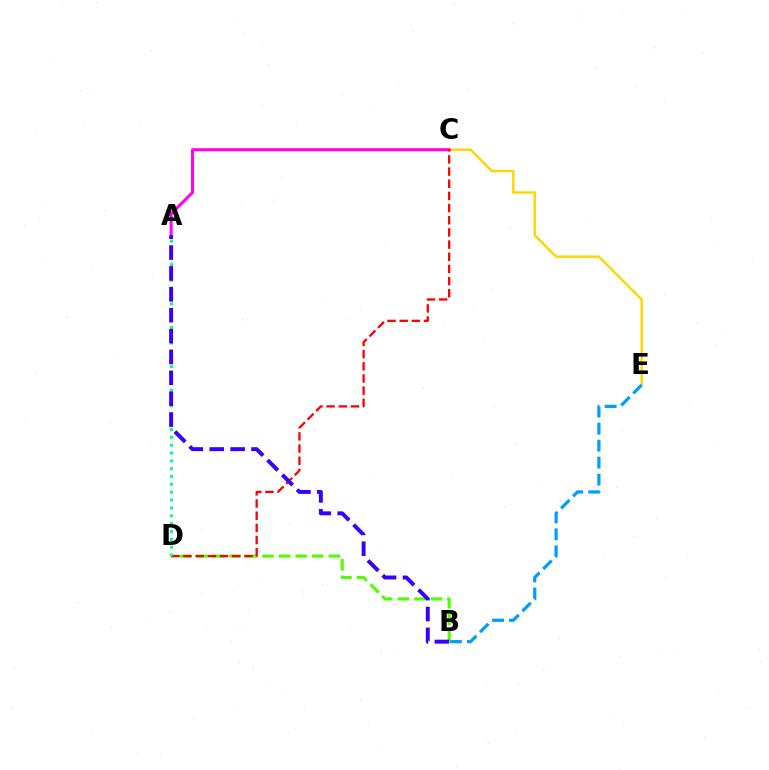{('C', 'E'): [{'color': '#ffd500', 'line_style': 'solid', 'thickness': 1.75}], ('B', 'E'): [{'color': '#009eff', 'line_style': 'dashed', 'thickness': 2.31}], ('B', 'D'): [{'color': '#4fff00', 'line_style': 'dashed', 'thickness': 2.25}], ('A', 'C'): [{'color': '#ff00ed', 'line_style': 'solid', 'thickness': 2.18}], ('C', 'D'): [{'color': '#ff0000', 'line_style': 'dashed', 'thickness': 1.65}], ('A', 'D'): [{'color': '#00ff86', 'line_style': 'dotted', 'thickness': 2.13}], ('A', 'B'): [{'color': '#3700ff', 'line_style': 'dashed', 'thickness': 2.84}]}